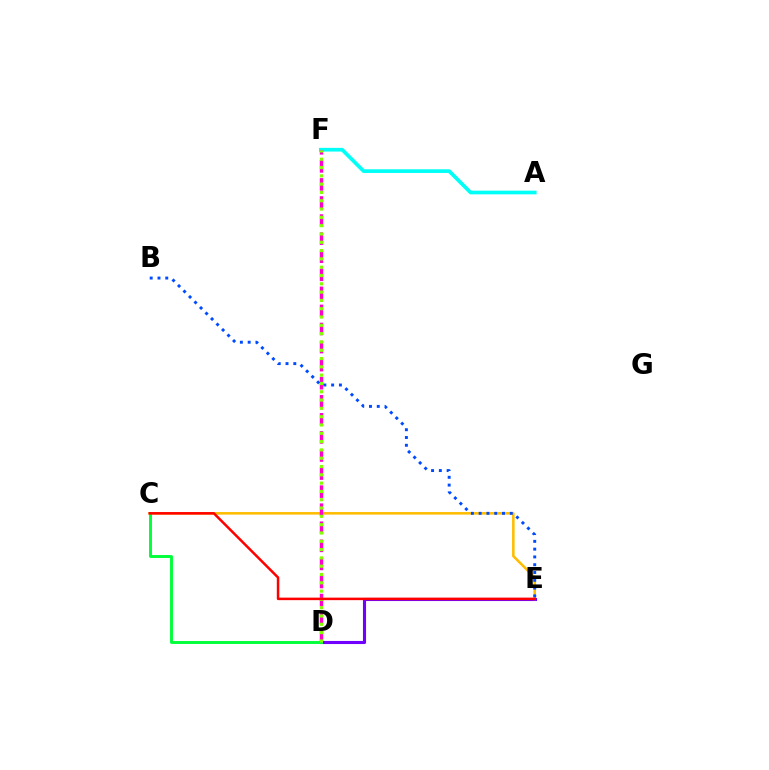{('D', 'E'): [{'color': '#7200ff', 'line_style': 'solid', 'thickness': 2.23}], ('C', 'E'): [{'color': '#ffbd00', 'line_style': 'solid', 'thickness': 1.84}, {'color': '#ff0000', 'line_style': 'solid', 'thickness': 1.81}], ('A', 'F'): [{'color': '#00fff6', 'line_style': 'solid', 'thickness': 2.66}], ('D', 'F'): [{'color': '#ff00cf', 'line_style': 'dashed', 'thickness': 2.45}, {'color': '#84ff00', 'line_style': 'dotted', 'thickness': 2.26}], ('C', 'D'): [{'color': '#00ff39', 'line_style': 'solid', 'thickness': 2.09}], ('B', 'E'): [{'color': '#004bff', 'line_style': 'dotted', 'thickness': 2.11}]}